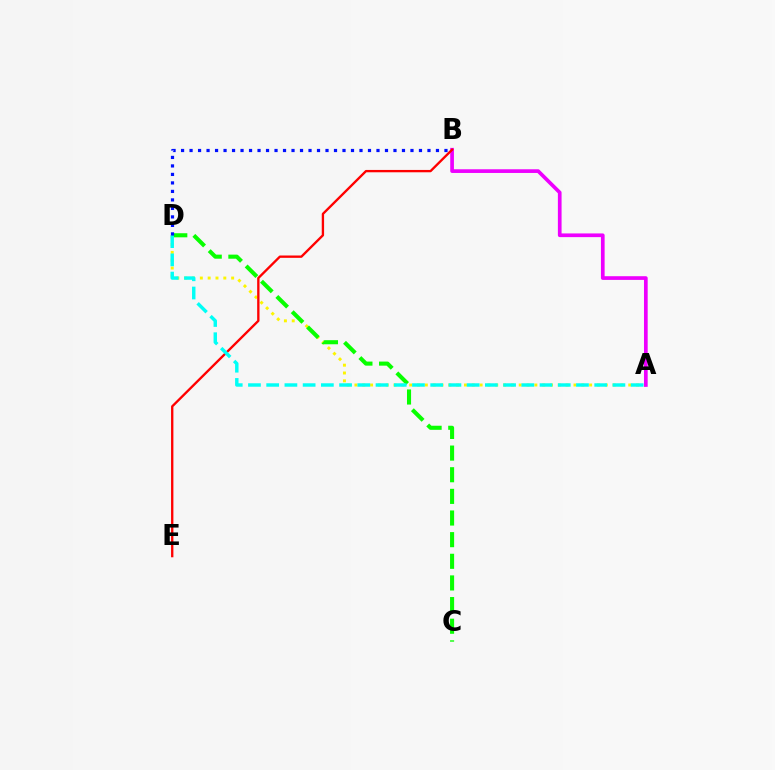{('A', 'D'): [{'color': '#fcf500', 'line_style': 'dotted', 'thickness': 2.13}, {'color': '#00fff6', 'line_style': 'dashed', 'thickness': 2.48}], ('A', 'B'): [{'color': '#ee00ff', 'line_style': 'solid', 'thickness': 2.66}], ('C', 'D'): [{'color': '#08ff00', 'line_style': 'dashed', 'thickness': 2.94}], ('B', 'E'): [{'color': '#ff0000', 'line_style': 'solid', 'thickness': 1.68}], ('B', 'D'): [{'color': '#0010ff', 'line_style': 'dotted', 'thickness': 2.31}]}